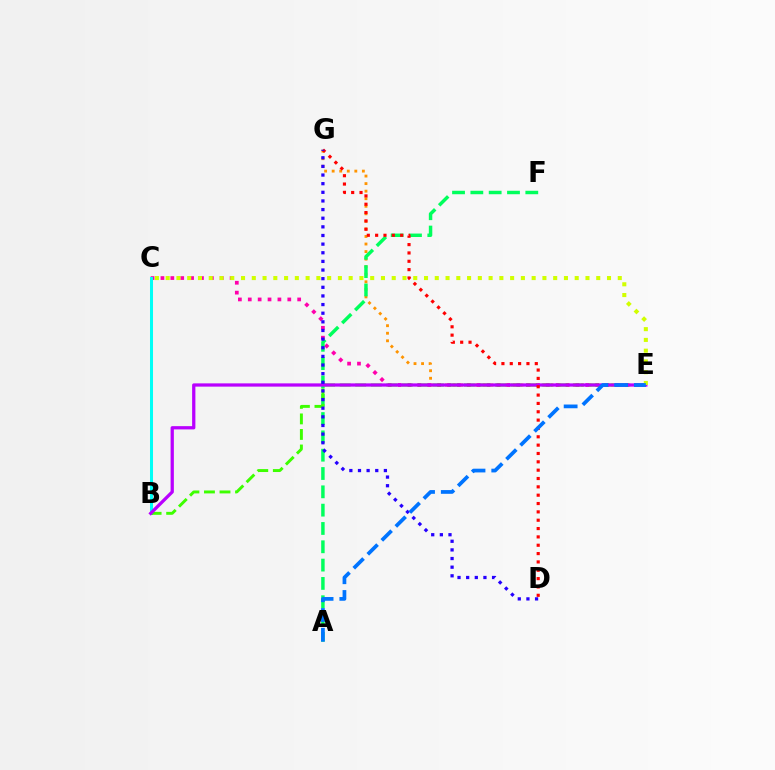{('C', 'E'): [{'color': '#ff00ac', 'line_style': 'dotted', 'thickness': 2.69}, {'color': '#d1ff00', 'line_style': 'dotted', 'thickness': 2.92}], ('E', 'G'): [{'color': '#ff9400', 'line_style': 'dotted', 'thickness': 2.05}], ('B', 'C'): [{'color': '#00fff6', 'line_style': 'solid', 'thickness': 2.18}], ('A', 'F'): [{'color': '#00ff5c', 'line_style': 'dashed', 'thickness': 2.49}], ('B', 'E'): [{'color': '#3dff00', 'line_style': 'dashed', 'thickness': 2.11}, {'color': '#b900ff', 'line_style': 'solid', 'thickness': 2.35}], ('D', 'G'): [{'color': '#ff0000', 'line_style': 'dotted', 'thickness': 2.27}, {'color': '#2500ff', 'line_style': 'dotted', 'thickness': 2.35}], ('A', 'E'): [{'color': '#0074ff', 'line_style': 'dashed', 'thickness': 2.69}]}